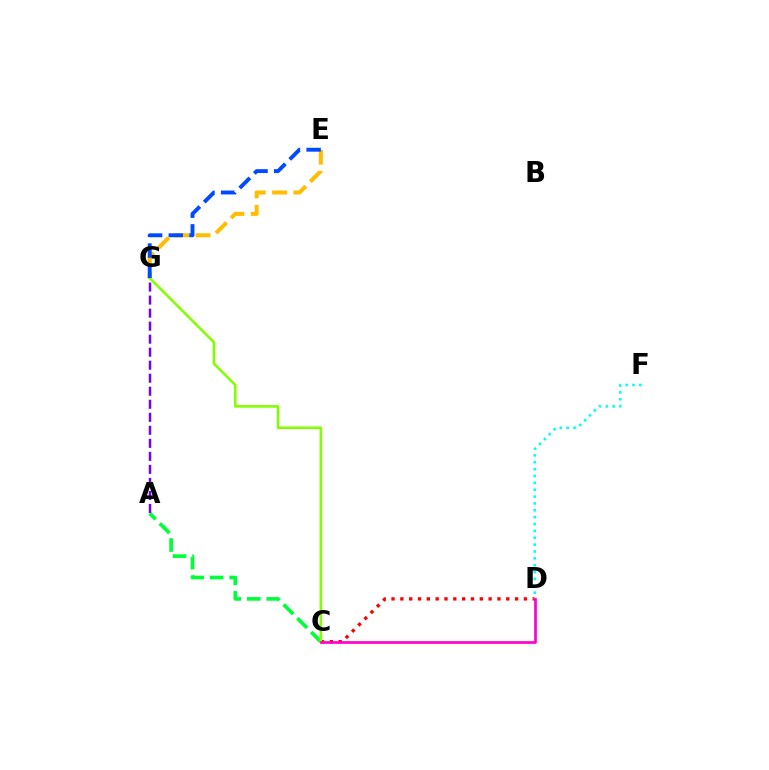{('C', 'D'): [{'color': '#ff0000', 'line_style': 'dotted', 'thickness': 2.4}, {'color': '#ff00cf', 'line_style': 'solid', 'thickness': 1.94}], ('A', 'C'): [{'color': '#00ff39', 'line_style': 'dashed', 'thickness': 2.65}], ('E', 'G'): [{'color': '#ffbd00', 'line_style': 'dashed', 'thickness': 2.9}, {'color': '#004bff', 'line_style': 'dashed', 'thickness': 2.8}], ('A', 'G'): [{'color': '#7200ff', 'line_style': 'dashed', 'thickness': 1.77}], ('C', 'G'): [{'color': '#84ff00', 'line_style': 'solid', 'thickness': 1.86}], ('D', 'F'): [{'color': '#00fff6', 'line_style': 'dotted', 'thickness': 1.86}]}